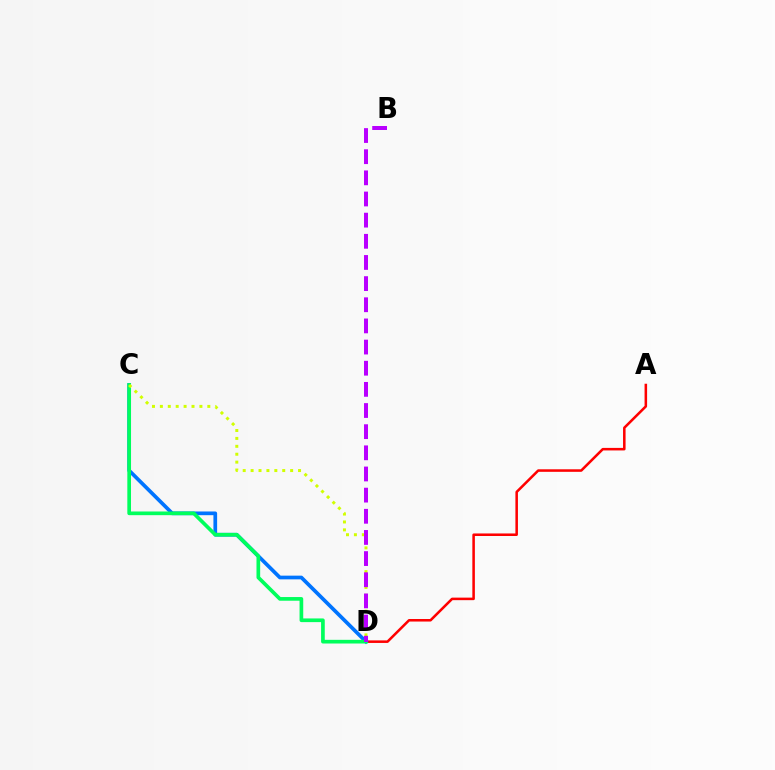{('A', 'D'): [{'color': '#ff0000', 'line_style': 'solid', 'thickness': 1.83}], ('C', 'D'): [{'color': '#0074ff', 'line_style': 'solid', 'thickness': 2.67}, {'color': '#00ff5c', 'line_style': 'solid', 'thickness': 2.65}, {'color': '#d1ff00', 'line_style': 'dotted', 'thickness': 2.15}], ('B', 'D'): [{'color': '#b900ff', 'line_style': 'dashed', 'thickness': 2.87}]}